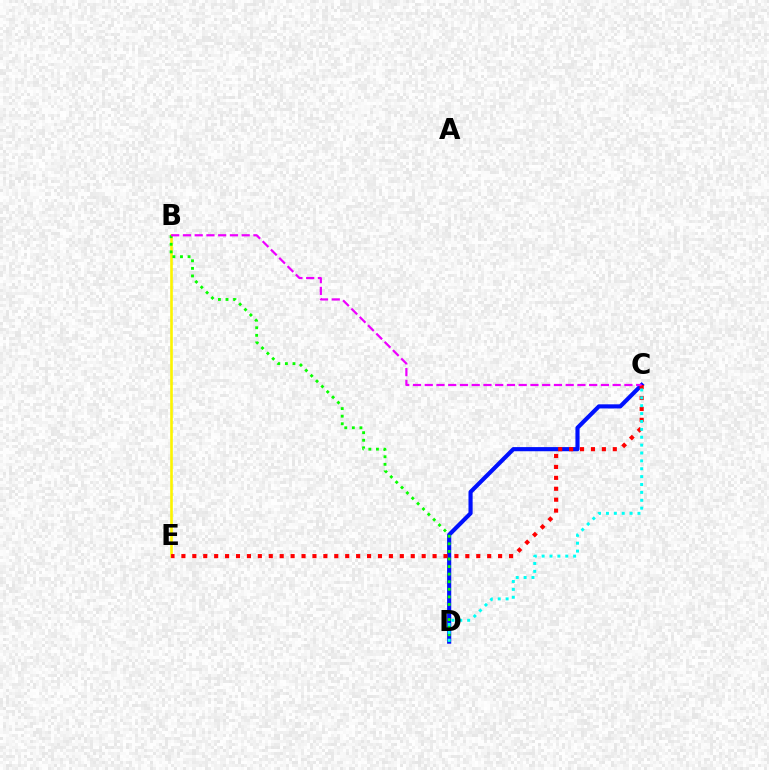{('C', 'D'): [{'color': '#0010ff', 'line_style': 'solid', 'thickness': 2.98}, {'color': '#00fff6', 'line_style': 'dotted', 'thickness': 2.14}], ('B', 'E'): [{'color': '#fcf500', 'line_style': 'solid', 'thickness': 1.89}], ('C', 'E'): [{'color': '#ff0000', 'line_style': 'dotted', 'thickness': 2.97}], ('B', 'D'): [{'color': '#08ff00', 'line_style': 'dotted', 'thickness': 2.06}], ('B', 'C'): [{'color': '#ee00ff', 'line_style': 'dashed', 'thickness': 1.6}]}